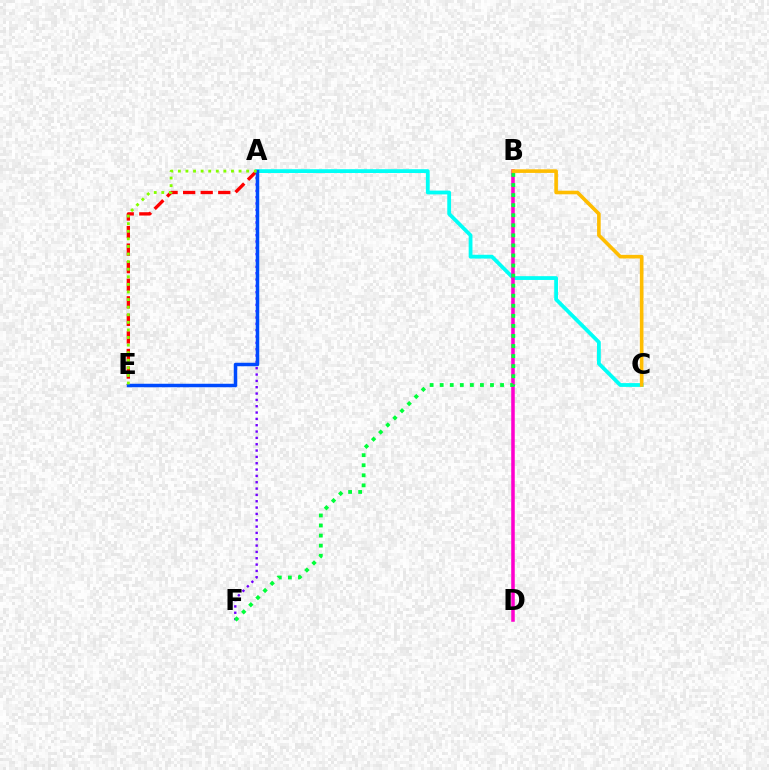{('A', 'E'): [{'color': '#ff0000', 'line_style': 'dashed', 'thickness': 2.39}, {'color': '#004bff', 'line_style': 'solid', 'thickness': 2.51}, {'color': '#84ff00', 'line_style': 'dotted', 'thickness': 2.06}], ('A', 'C'): [{'color': '#00fff6', 'line_style': 'solid', 'thickness': 2.73}], ('A', 'F'): [{'color': '#7200ff', 'line_style': 'dotted', 'thickness': 1.72}], ('B', 'D'): [{'color': '#ff00cf', 'line_style': 'solid', 'thickness': 2.54}], ('B', 'C'): [{'color': '#ffbd00', 'line_style': 'solid', 'thickness': 2.6}], ('B', 'F'): [{'color': '#00ff39', 'line_style': 'dotted', 'thickness': 2.73}]}